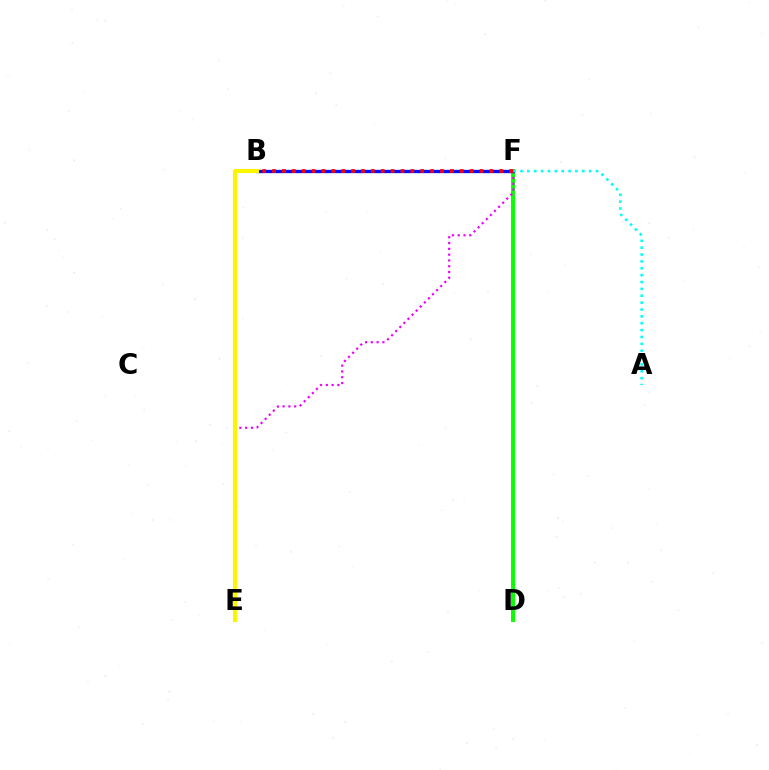{('D', 'F'): [{'color': '#08ff00', 'line_style': 'solid', 'thickness': 2.85}], ('E', 'F'): [{'color': '#ee00ff', 'line_style': 'dotted', 'thickness': 1.57}], ('B', 'F'): [{'color': '#0010ff', 'line_style': 'solid', 'thickness': 2.38}, {'color': '#ff0000', 'line_style': 'dotted', 'thickness': 2.68}], ('A', 'F'): [{'color': '#00fff6', 'line_style': 'dotted', 'thickness': 1.87}], ('B', 'E'): [{'color': '#fcf500', 'line_style': 'solid', 'thickness': 2.95}]}